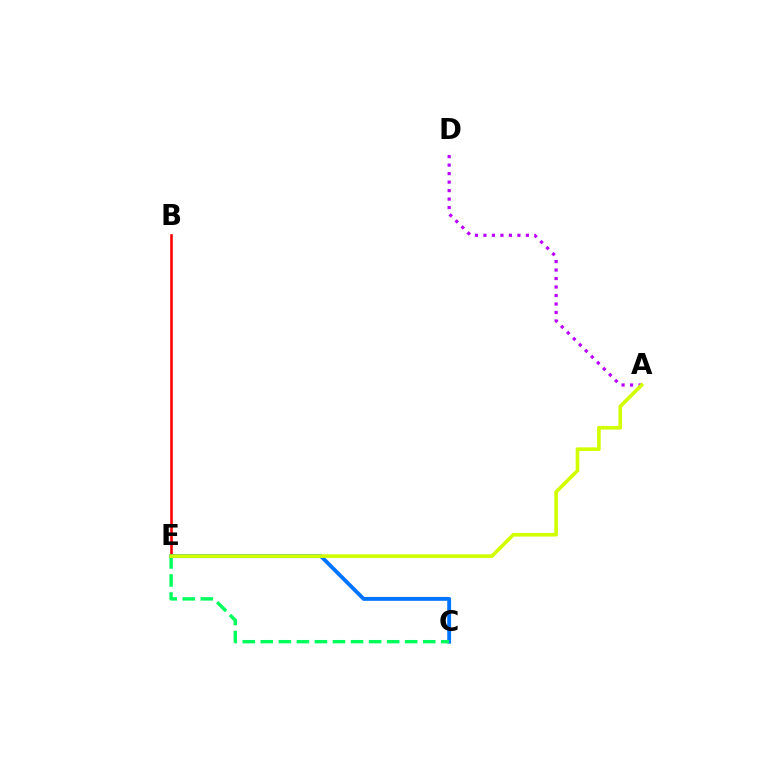{('B', 'E'): [{'color': '#ff0000', 'line_style': 'solid', 'thickness': 1.87}], ('A', 'D'): [{'color': '#b900ff', 'line_style': 'dotted', 'thickness': 2.31}], ('C', 'E'): [{'color': '#0074ff', 'line_style': 'solid', 'thickness': 2.78}, {'color': '#00ff5c', 'line_style': 'dashed', 'thickness': 2.45}], ('A', 'E'): [{'color': '#d1ff00', 'line_style': 'solid', 'thickness': 2.62}]}